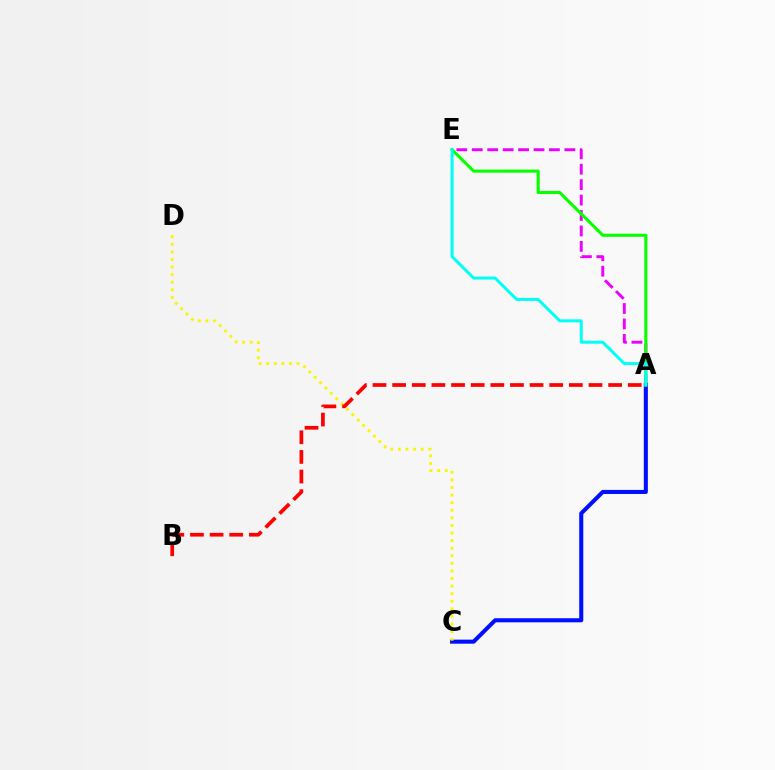{('A', 'E'): [{'color': '#ee00ff', 'line_style': 'dashed', 'thickness': 2.1}, {'color': '#08ff00', 'line_style': 'solid', 'thickness': 2.22}, {'color': '#00fff6', 'line_style': 'solid', 'thickness': 2.15}], ('A', 'C'): [{'color': '#0010ff', 'line_style': 'solid', 'thickness': 2.93}], ('C', 'D'): [{'color': '#fcf500', 'line_style': 'dotted', 'thickness': 2.06}], ('A', 'B'): [{'color': '#ff0000', 'line_style': 'dashed', 'thickness': 2.67}]}